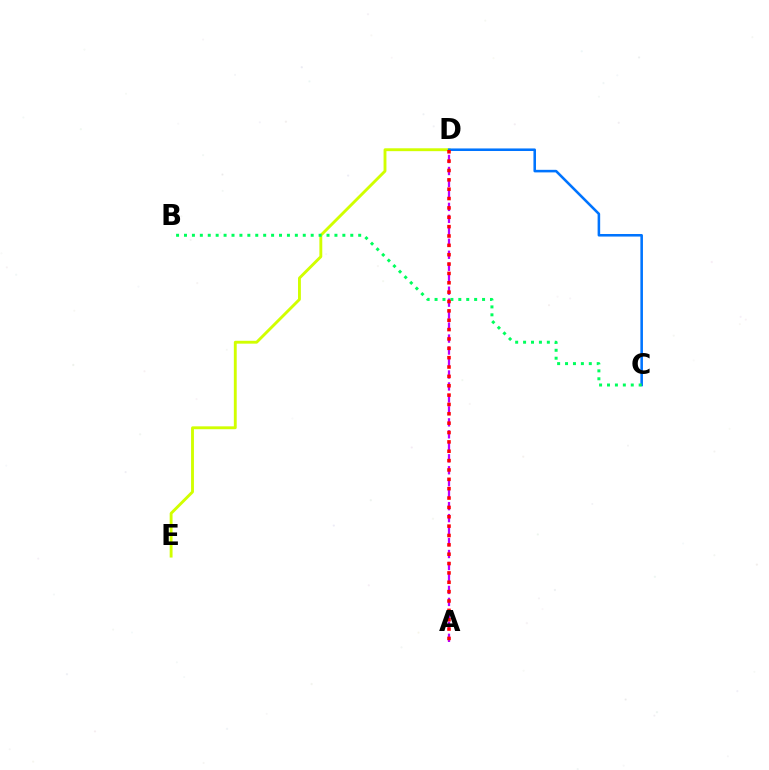{('D', 'E'): [{'color': '#d1ff00', 'line_style': 'solid', 'thickness': 2.07}], ('C', 'D'): [{'color': '#0074ff', 'line_style': 'solid', 'thickness': 1.85}], ('B', 'C'): [{'color': '#00ff5c', 'line_style': 'dotted', 'thickness': 2.15}], ('A', 'D'): [{'color': '#b900ff', 'line_style': 'dashed', 'thickness': 1.63}, {'color': '#ff0000', 'line_style': 'dotted', 'thickness': 2.54}]}